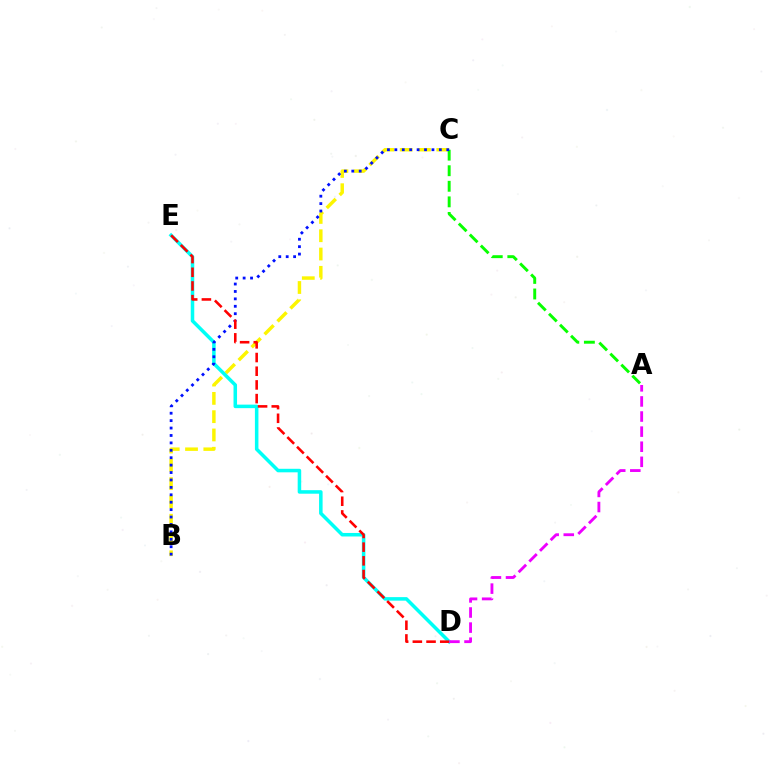{('B', 'C'): [{'color': '#fcf500', 'line_style': 'dashed', 'thickness': 2.48}, {'color': '#0010ff', 'line_style': 'dotted', 'thickness': 2.02}], ('A', 'C'): [{'color': '#08ff00', 'line_style': 'dashed', 'thickness': 2.11}], ('D', 'E'): [{'color': '#00fff6', 'line_style': 'solid', 'thickness': 2.54}, {'color': '#ff0000', 'line_style': 'dashed', 'thickness': 1.86}], ('A', 'D'): [{'color': '#ee00ff', 'line_style': 'dashed', 'thickness': 2.05}]}